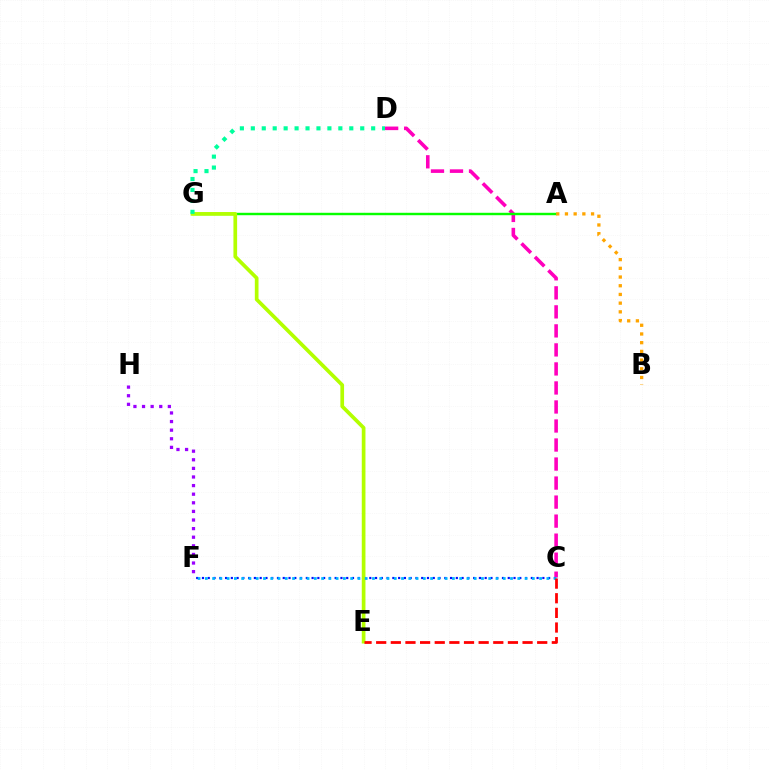{('C', 'F'): [{'color': '#0010ff', 'line_style': 'dotted', 'thickness': 1.57}, {'color': '#00b5ff', 'line_style': 'dotted', 'thickness': 1.97}], ('F', 'H'): [{'color': '#9b00ff', 'line_style': 'dotted', 'thickness': 2.34}], ('C', 'D'): [{'color': '#ff00bd', 'line_style': 'dashed', 'thickness': 2.58}], ('A', 'G'): [{'color': '#08ff00', 'line_style': 'solid', 'thickness': 1.75}], ('E', 'G'): [{'color': '#b3ff00', 'line_style': 'solid', 'thickness': 2.66}], ('D', 'G'): [{'color': '#00ff9d', 'line_style': 'dotted', 'thickness': 2.97}], ('C', 'E'): [{'color': '#ff0000', 'line_style': 'dashed', 'thickness': 1.99}], ('A', 'B'): [{'color': '#ffa500', 'line_style': 'dotted', 'thickness': 2.36}]}